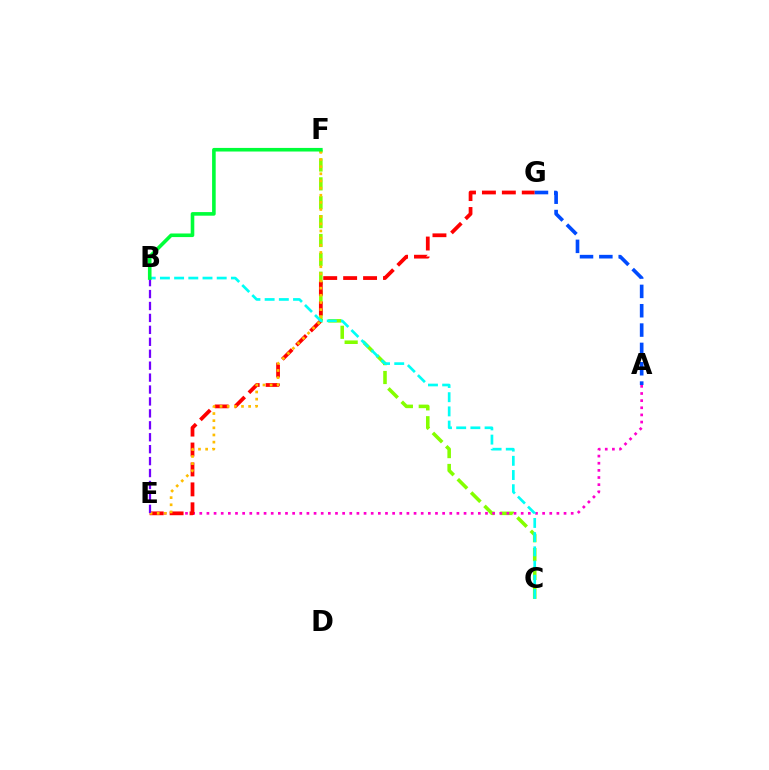{('C', 'F'): [{'color': '#84ff00', 'line_style': 'dashed', 'thickness': 2.56}], ('A', 'E'): [{'color': '#ff00cf', 'line_style': 'dotted', 'thickness': 1.94}], ('E', 'G'): [{'color': '#ff0000', 'line_style': 'dashed', 'thickness': 2.71}], ('E', 'F'): [{'color': '#ffbd00', 'line_style': 'dotted', 'thickness': 1.94}], ('B', 'C'): [{'color': '#00fff6', 'line_style': 'dashed', 'thickness': 1.93}], ('B', 'E'): [{'color': '#7200ff', 'line_style': 'dashed', 'thickness': 1.62}], ('A', 'G'): [{'color': '#004bff', 'line_style': 'dashed', 'thickness': 2.63}], ('B', 'F'): [{'color': '#00ff39', 'line_style': 'solid', 'thickness': 2.59}]}